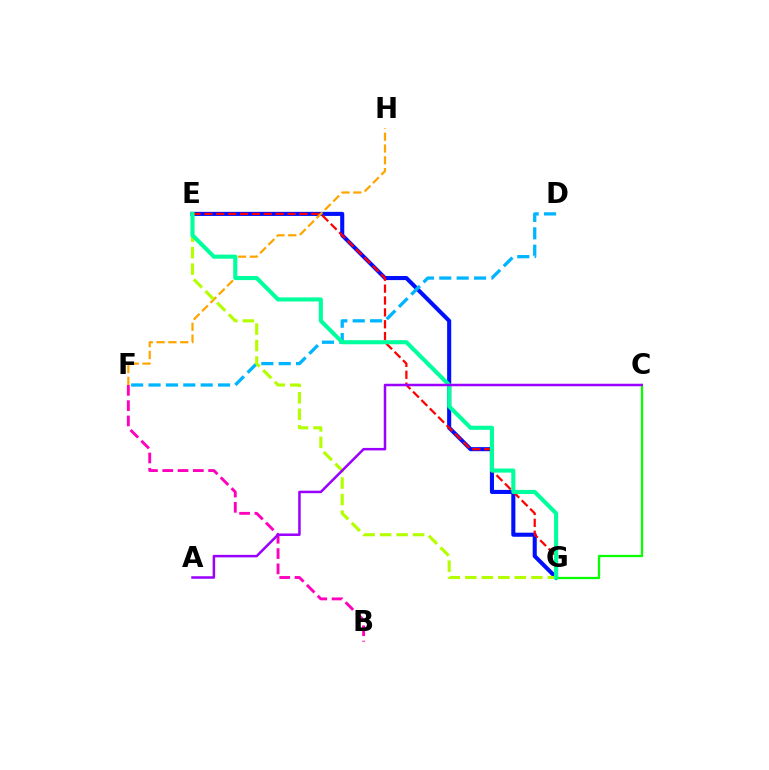{('E', 'G'): [{'color': '#0010ff', 'line_style': 'solid', 'thickness': 2.94}, {'color': '#ff0000', 'line_style': 'dashed', 'thickness': 1.61}, {'color': '#b3ff00', 'line_style': 'dashed', 'thickness': 2.24}, {'color': '#00ff9d', 'line_style': 'solid', 'thickness': 2.95}], ('B', 'F'): [{'color': '#ff00bd', 'line_style': 'dashed', 'thickness': 2.08}], ('C', 'G'): [{'color': '#08ff00', 'line_style': 'solid', 'thickness': 1.63}], ('F', 'H'): [{'color': '#ffa500', 'line_style': 'dashed', 'thickness': 1.61}], ('D', 'F'): [{'color': '#00b5ff', 'line_style': 'dashed', 'thickness': 2.36}], ('A', 'C'): [{'color': '#9b00ff', 'line_style': 'solid', 'thickness': 1.8}]}